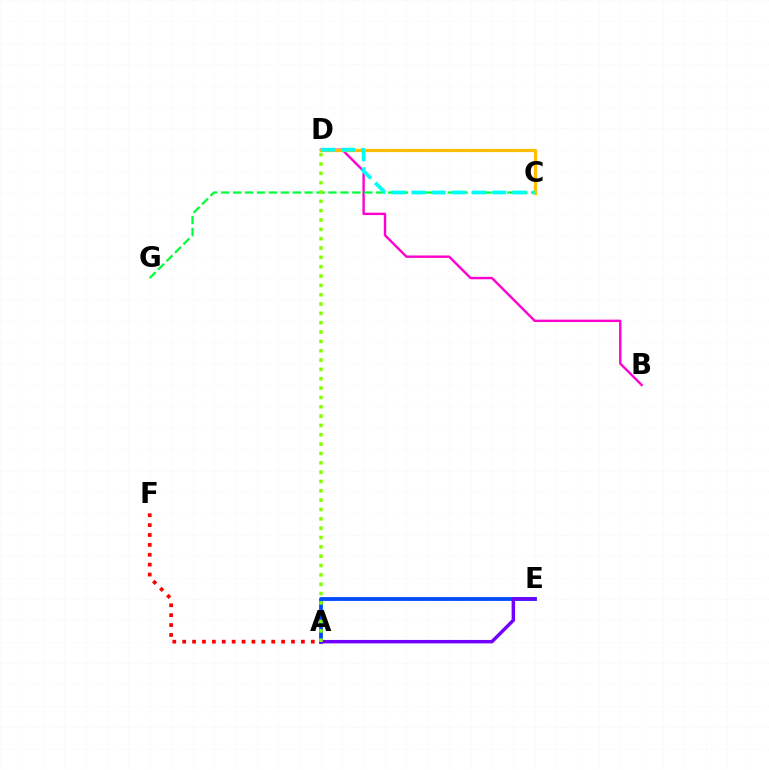{('B', 'D'): [{'color': '#ff00cf', 'line_style': 'solid', 'thickness': 1.72}], ('A', 'E'): [{'color': '#004bff', 'line_style': 'solid', 'thickness': 2.75}, {'color': '#7200ff', 'line_style': 'solid', 'thickness': 2.48}], ('C', 'D'): [{'color': '#ffbd00', 'line_style': 'solid', 'thickness': 2.33}, {'color': '#00fff6', 'line_style': 'dashed', 'thickness': 2.74}], ('A', 'F'): [{'color': '#ff0000', 'line_style': 'dotted', 'thickness': 2.69}], ('C', 'G'): [{'color': '#00ff39', 'line_style': 'dashed', 'thickness': 1.62}], ('A', 'D'): [{'color': '#84ff00', 'line_style': 'dotted', 'thickness': 2.54}]}